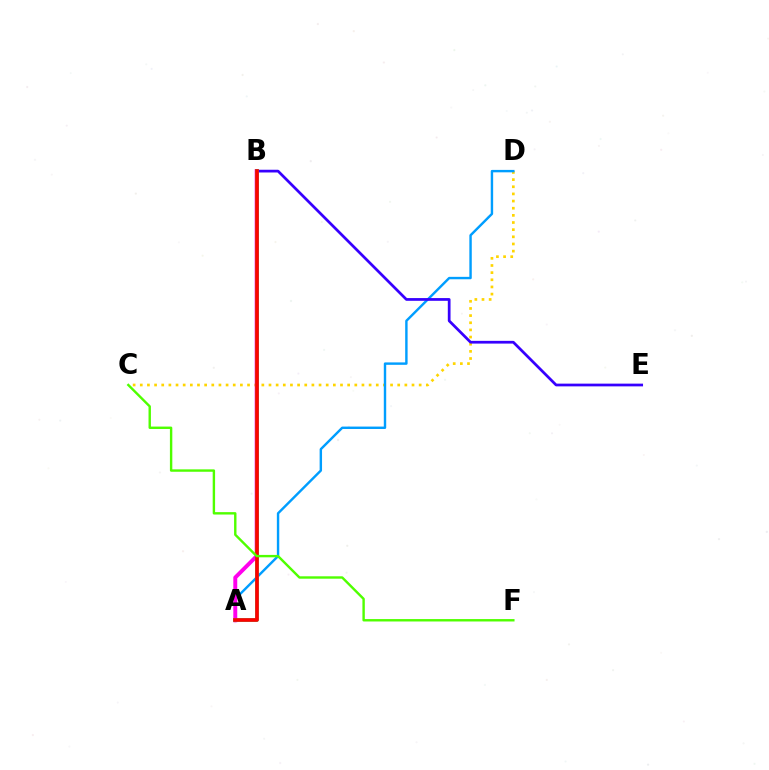{('C', 'D'): [{'color': '#ffd500', 'line_style': 'dotted', 'thickness': 1.94}], ('A', 'D'): [{'color': '#009eff', 'line_style': 'solid', 'thickness': 1.74}], ('A', 'B'): [{'color': '#ff00ed', 'line_style': 'solid', 'thickness': 2.83}, {'color': '#00ff86', 'line_style': 'solid', 'thickness': 2.58}, {'color': '#ff0000', 'line_style': 'solid', 'thickness': 2.63}], ('B', 'E'): [{'color': '#3700ff', 'line_style': 'solid', 'thickness': 1.97}], ('C', 'F'): [{'color': '#4fff00', 'line_style': 'solid', 'thickness': 1.73}]}